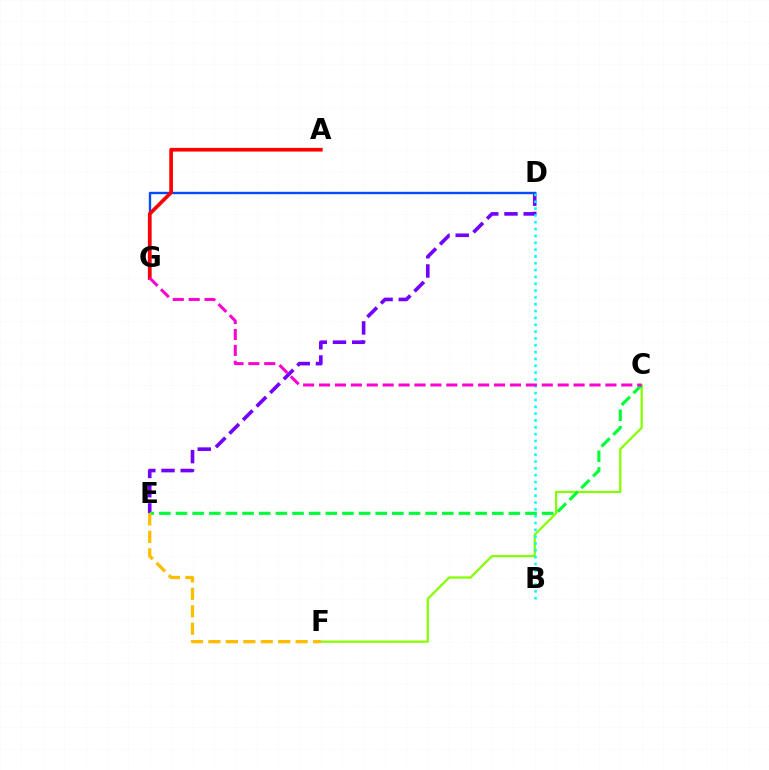{('D', 'E'): [{'color': '#7200ff', 'line_style': 'dashed', 'thickness': 2.61}], ('C', 'F'): [{'color': '#84ff00', 'line_style': 'solid', 'thickness': 1.62}], ('D', 'G'): [{'color': '#004bff', 'line_style': 'solid', 'thickness': 1.72}], ('C', 'E'): [{'color': '#00ff39', 'line_style': 'dashed', 'thickness': 2.26}], ('A', 'G'): [{'color': '#ff0000', 'line_style': 'solid', 'thickness': 2.65}], ('B', 'D'): [{'color': '#00fff6', 'line_style': 'dotted', 'thickness': 1.86}], ('E', 'F'): [{'color': '#ffbd00', 'line_style': 'dashed', 'thickness': 2.37}], ('C', 'G'): [{'color': '#ff00cf', 'line_style': 'dashed', 'thickness': 2.16}]}